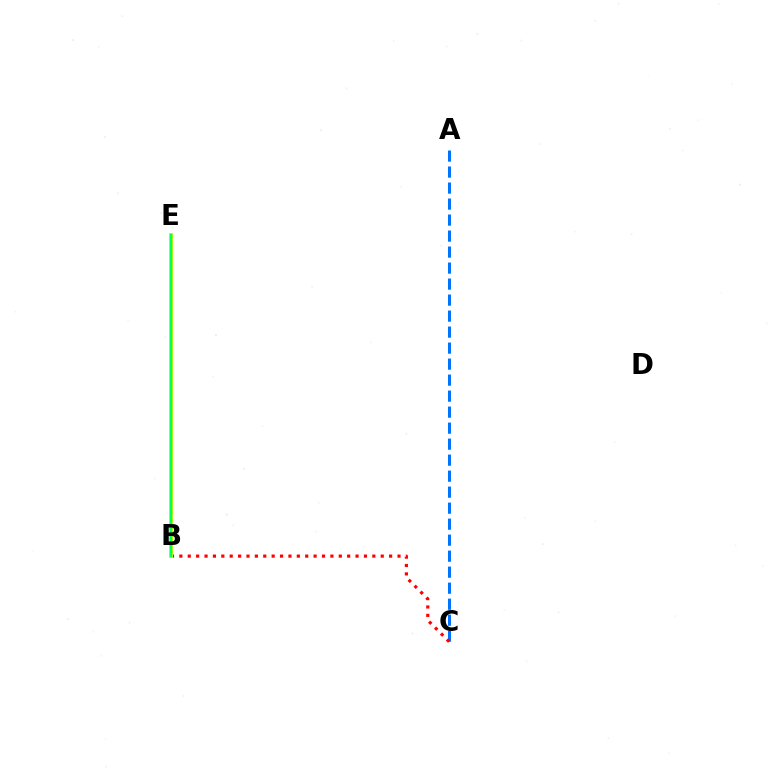{('B', 'E'): [{'color': '#b900ff', 'line_style': 'dotted', 'thickness': 2.84}, {'color': '#d1ff00', 'line_style': 'solid', 'thickness': 2.87}, {'color': '#00ff5c', 'line_style': 'solid', 'thickness': 1.77}], ('A', 'C'): [{'color': '#0074ff', 'line_style': 'dashed', 'thickness': 2.17}], ('B', 'C'): [{'color': '#ff0000', 'line_style': 'dotted', 'thickness': 2.28}]}